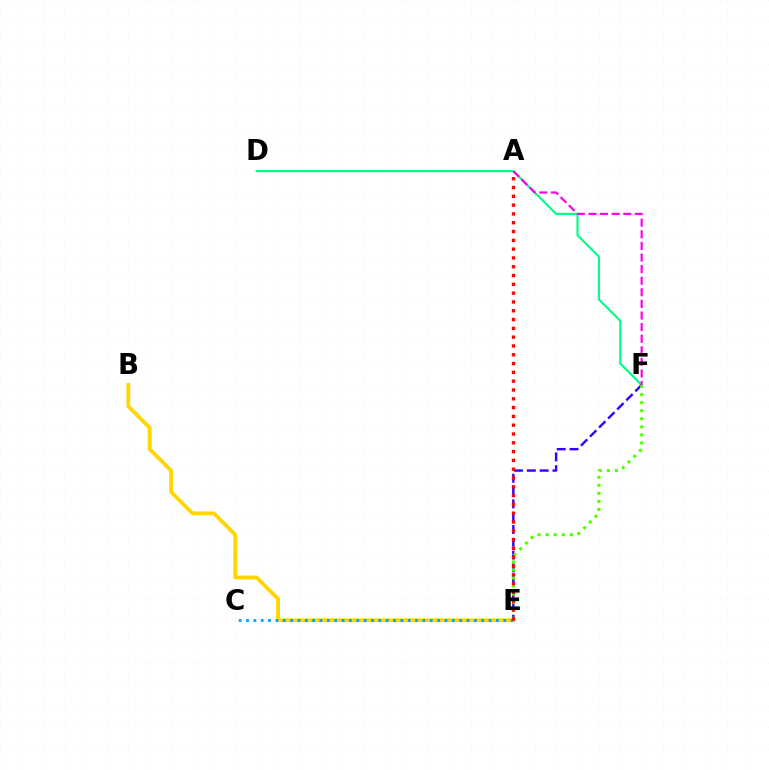{('D', 'F'): [{'color': '#00ff86', 'line_style': 'solid', 'thickness': 1.56}], ('B', 'E'): [{'color': '#ffd500', 'line_style': 'solid', 'thickness': 2.74}], ('E', 'F'): [{'color': '#3700ff', 'line_style': 'dashed', 'thickness': 1.74}, {'color': '#4fff00', 'line_style': 'dotted', 'thickness': 2.19}], ('C', 'E'): [{'color': '#009eff', 'line_style': 'dotted', 'thickness': 2.0}], ('A', 'F'): [{'color': '#ff00ed', 'line_style': 'dashed', 'thickness': 1.58}], ('A', 'E'): [{'color': '#ff0000', 'line_style': 'dotted', 'thickness': 2.39}]}